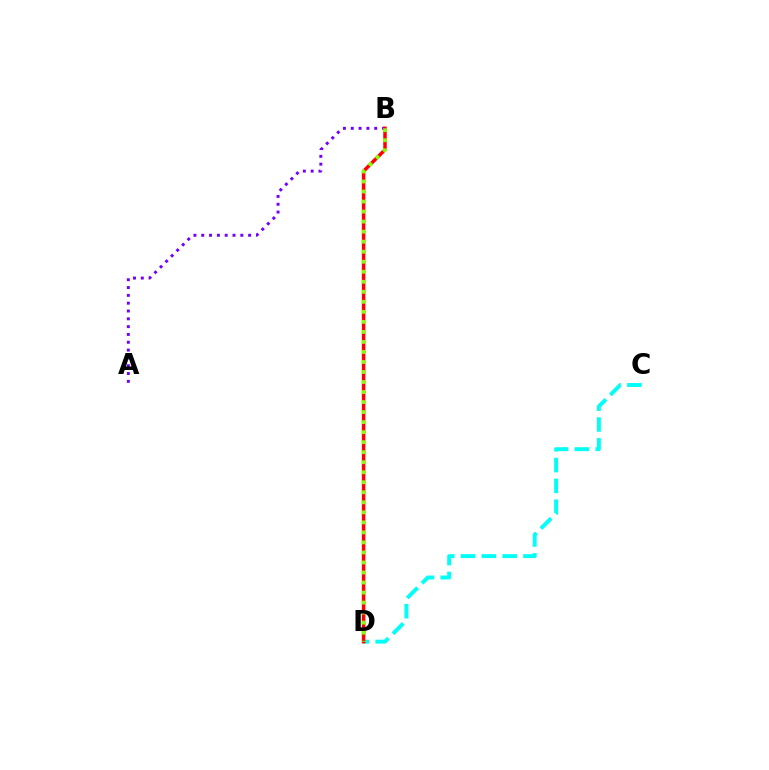{('C', 'D'): [{'color': '#00fff6', 'line_style': 'dashed', 'thickness': 2.83}], ('A', 'B'): [{'color': '#7200ff', 'line_style': 'dotted', 'thickness': 2.12}], ('B', 'D'): [{'color': '#ff0000', 'line_style': 'solid', 'thickness': 2.51}, {'color': '#84ff00', 'line_style': 'dotted', 'thickness': 2.72}]}